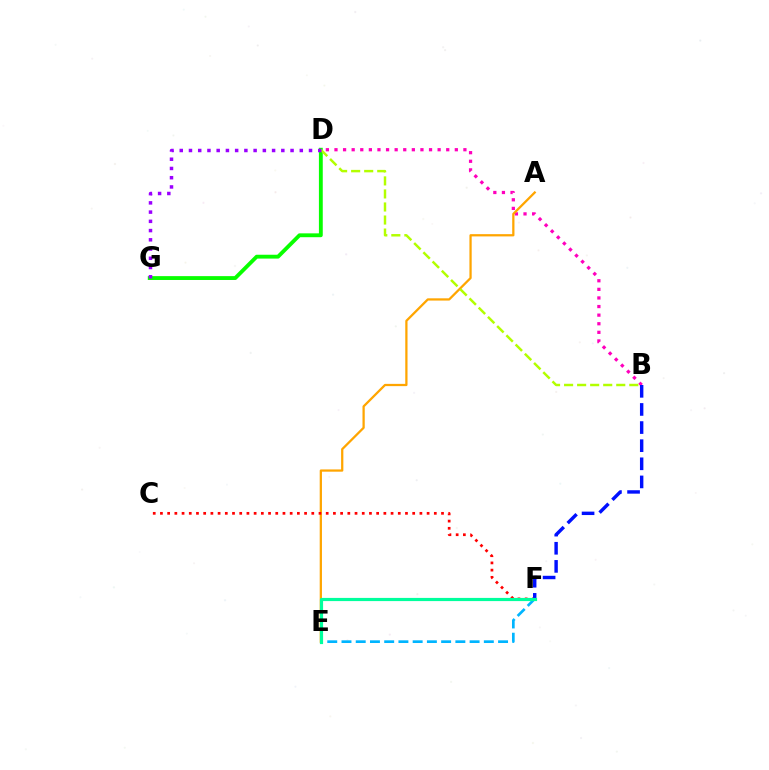{('D', 'G'): [{'color': '#08ff00', 'line_style': 'solid', 'thickness': 2.77}, {'color': '#9b00ff', 'line_style': 'dotted', 'thickness': 2.51}], ('B', 'D'): [{'color': '#ff00bd', 'line_style': 'dotted', 'thickness': 2.34}, {'color': '#b3ff00', 'line_style': 'dashed', 'thickness': 1.77}], ('A', 'E'): [{'color': '#ffa500', 'line_style': 'solid', 'thickness': 1.63}], ('C', 'F'): [{'color': '#ff0000', 'line_style': 'dotted', 'thickness': 1.96}], ('E', 'F'): [{'color': '#00b5ff', 'line_style': 'dashed', 'thickness': 1.93}, {'color': '#00ff9d', 'line_style': 'solid', 'thickness': 2.29}], ('B', 'F'): [{'color': '#0010ff', 'line_style': 'dashed', 'thickness': 2.46}]}